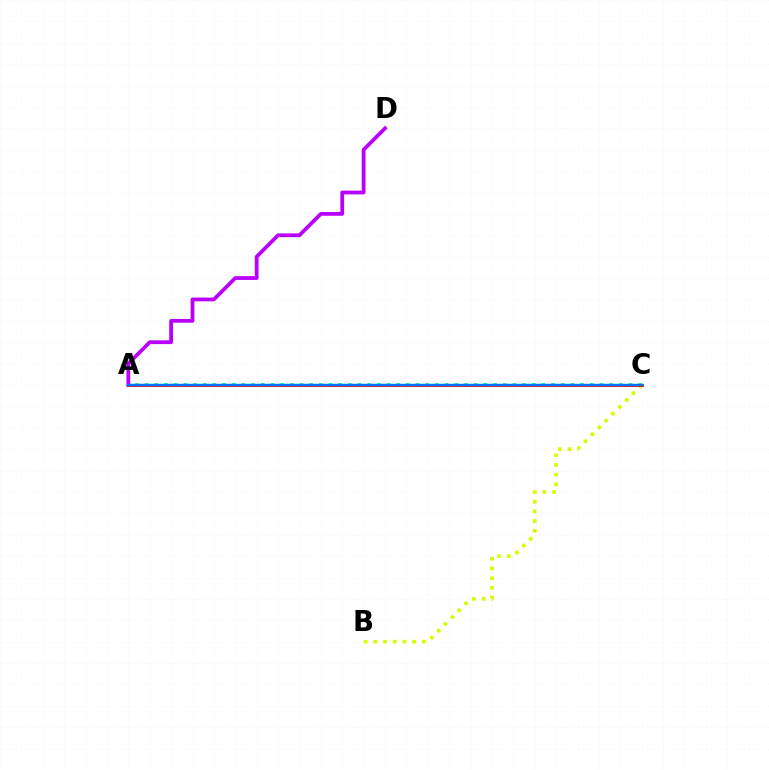{('A', 'C'): [{'color': '#00ff5c', 'line_style': 'dotted', 'thickness': 2.63}, {'color': '#ff0000', 'line_style': 'solid', 'thickness': 2.01}, {'color': '#0074ff', 'line_style': 'solid', 'thickness': 1.79}], ('A', 'D'): [{'color': '#b900ff', 'line_style': 'solid', 'thickness': 2.72}], ('B', 'C'): [{'color': '#d1ff00', 'line_style': 'dotted', 'thickness': 2.63}]}